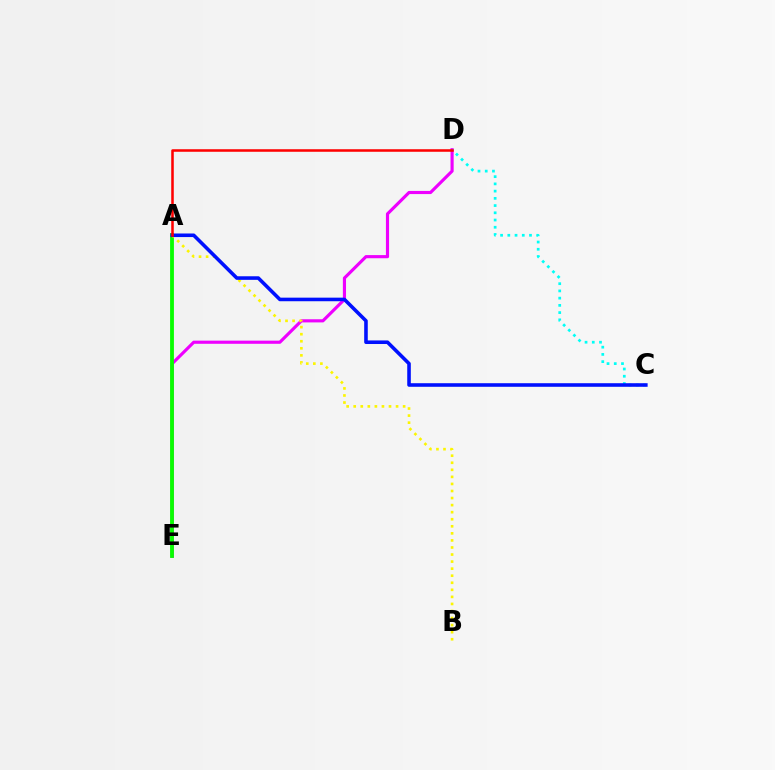{('D', 'E'): [{'color': '#ee00ff', 'line_style': 'solid', 'thickness': 2.27}], ('A', 'E'): [{'color': '#08ff00', 'line_style': 'solid', 'thickness': 2.74}], ('A', 'B'): [{'color': '#fcf500', 'line_style': 'dotted', 'thickness': 1.92}], ('C', 'D'): [{'color': '#00fff6', 'line_style': 'dotted', 'thickness': 1.96}], ('A', 'C'): [{'color': '#0010ff', 'line_style': 'solid', 'thickness': 2.58}], ('A', 'D'): [{'color': '#ff0000', 'line_style': 'solid', 'thickness': 1.83}]}